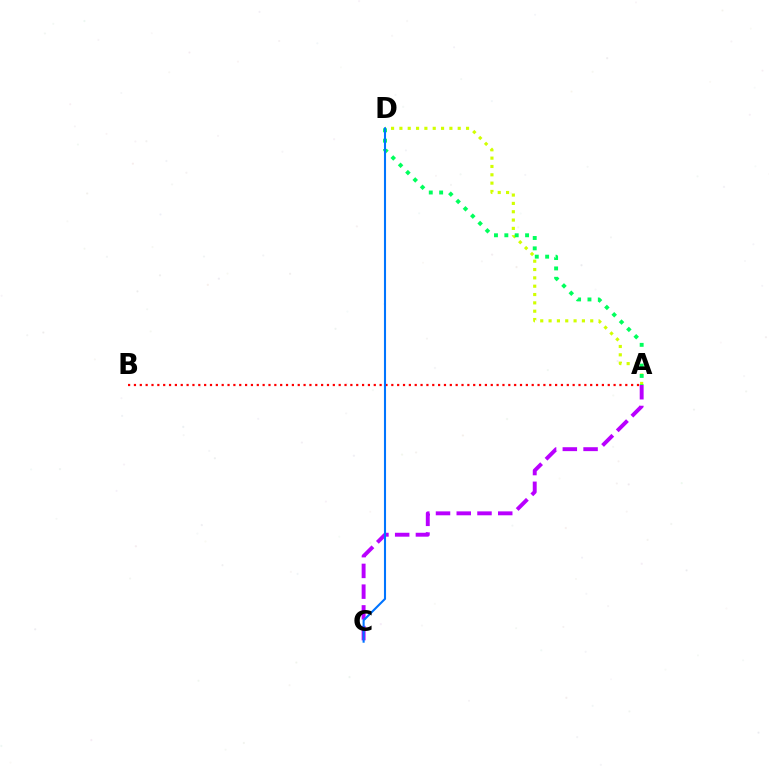{('A', 'C'): [{'color': '#b900ff', 'line_style': 'dashed', 'thickness': 2.82}], ('A', 'D'): [{'color': '#d1ff00', 'line_style': 'dotted', 'thickness': 2.26}, {'color': '#00ff5c', 'line_style': 'dotted', 'thickness': 2.82}], ('A', 'B'): [{'color': '#ff0000', 'line_style': 'dotted', 'thickness': 1.59}], ('C', 'D'): [{'color': '#0074ff', 'line_style': 'solid', 'thickness': 1.51}]}